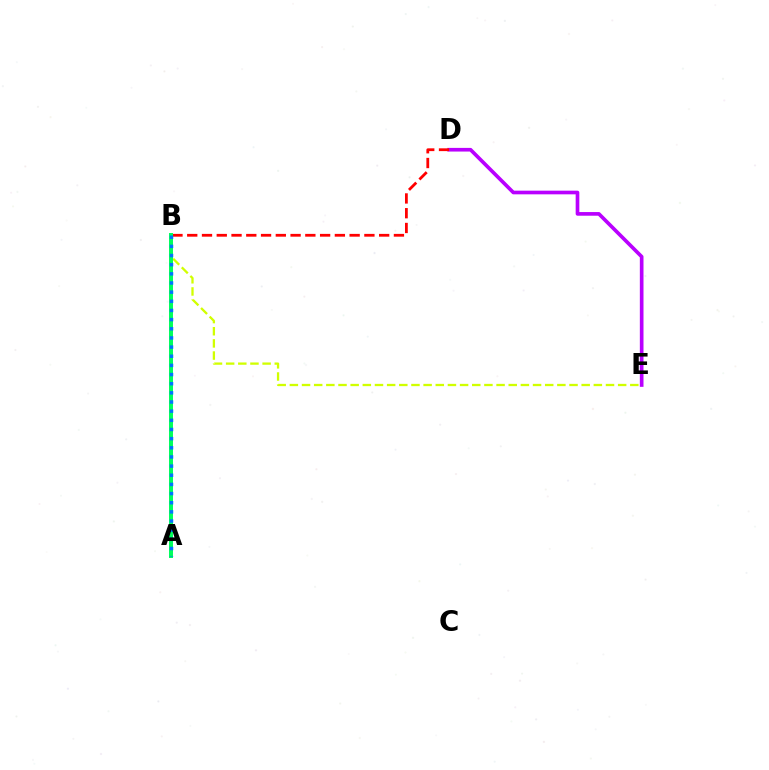{('B', 'E'): [{'color': '#d1ff00', 'line_style': 'dashed', 'thickness': 1.65}], ('D', 'E'): [{'color': '#b900ff', 'line_style': 'solid', 'thickness': 2.64}], ('B', 'D'): [{'color': '#ff0000', 'line_style': 'dashed', 'thickness': 2.01}], ('A', 'B'): [{'color': '#00ff5c', 'line_style': 'solid', 'thickness': 2.86}, {'color': '#0074ff', 'line_style': 'dotted', 'thickness': 2.49}]}